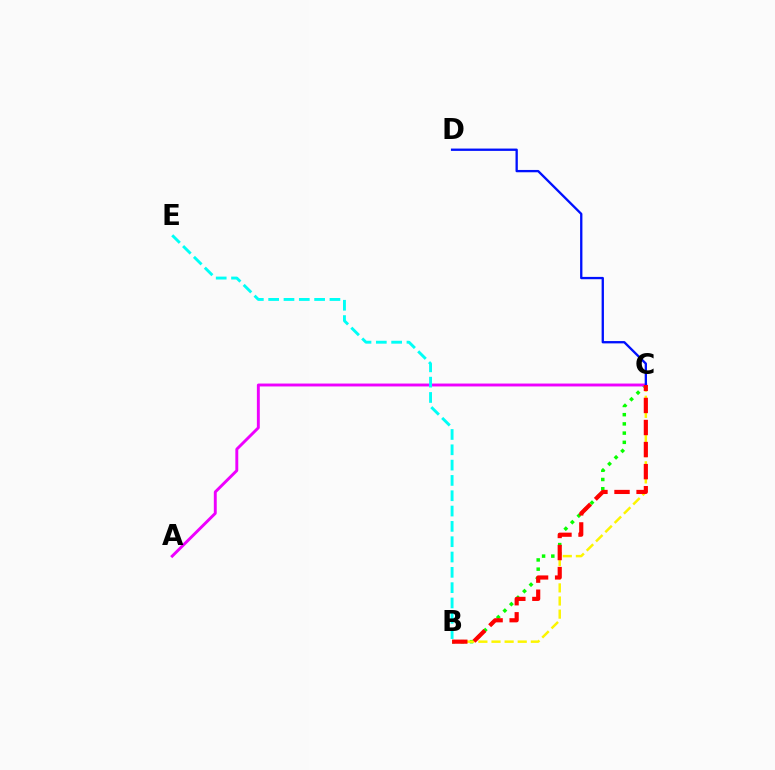{('B', 'C'): [{'color': '#08ff00', 'line_style': 'dotted', 'thickness': 2.51}, {'color': '#fcf500', 'line_style': 'dashed', 'thickness': 1.78}, {'color': '#ff0000', 'line_style': 'dashed', 'thickness': 3.0}], ('A', 'C'): [{'color': '#ee00ff', 'line_style': 'solid', 'thickness': 2.09}], ('C', 'D'): [{'color': '#0010ff', 'line_style': 'solid', 'thickness': 1.67}], ('B', 'E'): [{'color': '#00fff6', 'line_style': 'dashed', 'thickness': 2.08}]}